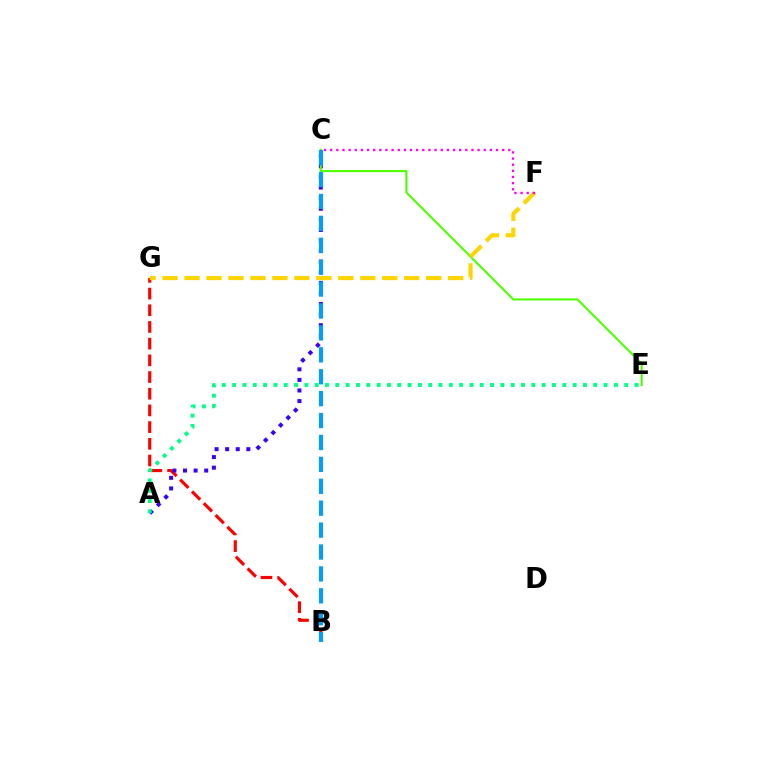{('B', 'G'): [{'color': '#ff0000', 'line_style': 'dashed', 'thickness': 2.27}], ('A', 'C'): [{'color': '#3700ff', 'line_style': 'dotted', 'thickness': 2.88}], ('C', 'E'): [{'color': '#4fff00', 'line_style': 'solid', 'thickness': 1.51}], ('B', 'C'): [{'color': '#009eff', 'line_style': 'dashed', 'thickness': 2.98}], ('F', 'G'): [{'color': '#ffd500', 'line_style': 'dashed', 'thickness': 2.99}], ('C', 'F'): [{'color': '#ff00ed', 'line_style': 'dotted', 'thickness': 1.67}], ('A', 'E'): [{'color': '#00ff86', 'line_style': 'dotted', 'thickness': 2.8}]}